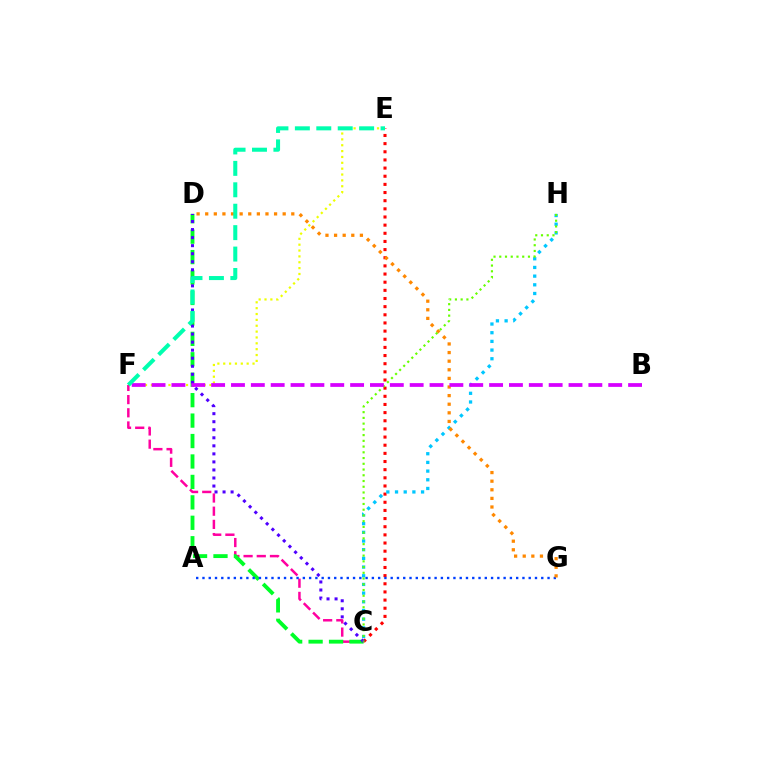{('E', 'F'): [{'color': '#eeff00', 'line_style': 'dotted', 'thickness': 1.59}, {'color': '#00ffaf', 'line_style': 'dashed', 'thickness': 2.91}], ('C', 'F'): [{'color': '#ff00a0', 'line_style': 'dashed', 'thickness': 1.79}], ('C', 'E'): [{'color': '#ff0000', 'line_style': 'dotted', 'thickness': 2.21}], ('C', 'H'): [{'color': '#00c7ff', 'line_style': 'dotted', 'thickness': 2.36}, {'color': '#66ff00', 'line_style': 'dotted', 'thickness': 1.56}], ('C', 'D'): [{'color': '#00ff27', 'line_style': 'dashed', 'thickness': 2.78}, {'color': '#4f00ff', 'line_style': 'dotted', 'thickness': 2.18}], ('A', 'G'): [{'color': '#003fff', 'line_style': 'dotted', 'thickness': 1.7}], ('D', 'G'): [{'color': '#ff8800', 'line_style': 'dotted', 'thickness': 2.34}], ('B', 'F'): [{'color': '#d600ff', 'line_style': 'dashed', 'thickness': 2.7}]}